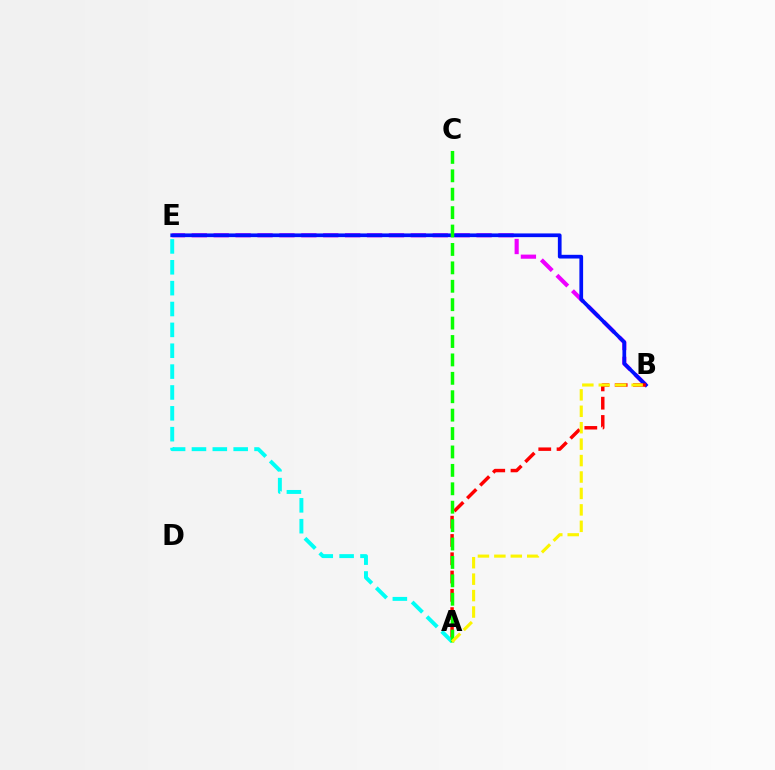{('B', 'E'): [{'color': '#ee00ff', 'line_style': 'dashed', 'thickness': 2.98}, {'color': '#0010ff', 'line_style': 'solid', 'thickness': 2.67}], ('A', 'B'): [{'color': '#ff0000', 'line_style': 'dashed', 'thickness': 2.48}, {'color': '#fcf500', 'line_style': 'dashed', 'thickness': 2.23}], ('A', 'E'): [{'color': '#00fff6', 'line_style': 'dashed', 'thickness': 2.83}], ('A', 'C'): [{'color': '#08ff00', 'line_style': 'dashed', 'thickness': 2.5}]}